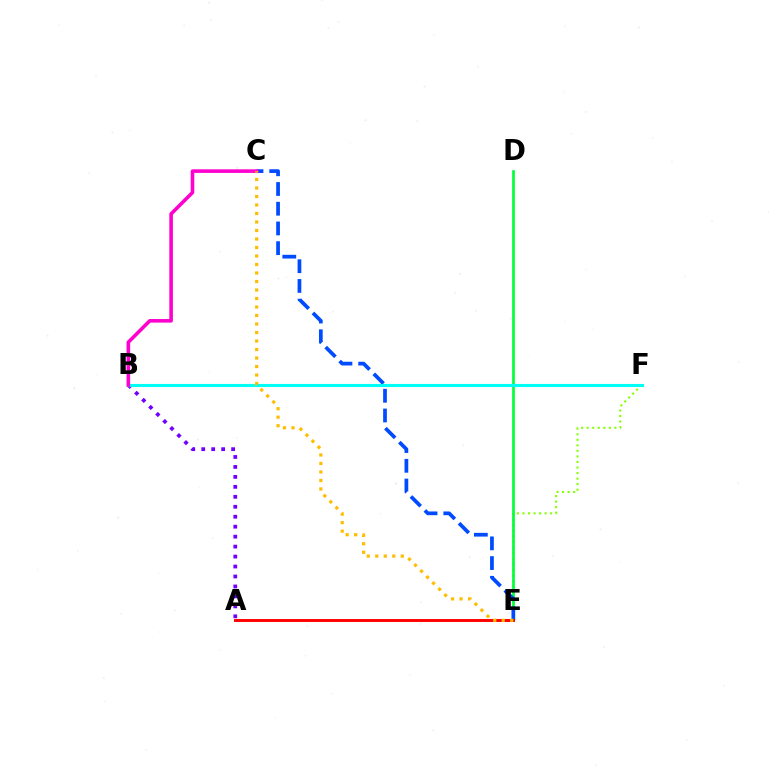{('A', 'B'): [{'color': '#7200ff', 'line_style': 'dotted', 'thickness': 2.71}], ('E', 'F'): [{'color': '#84ff00', 'line_style': 'dotted', 'thickness': 1.51}], ('D', 'E'): [{'color': '#00ff39', 'line_style': 'solid', 'thickness': 1.94}], ('C', 'E'): [{'color': '#004bff', 'line_style': 'dashed', 'thickness': 2.68}, {'color': '#ffbd00', 'line_style': 'dotted', 'thickness': 2.31}], ('A', 'E'): [{'color': '#ff0000', 'line_style': 'solid', 'thickness': 2.1}], ('B', 'F'): [{'color': '#00fff6', 'line_style': 'solid', 'thickness': 2.24}], ('B', 'C'): [{'color': '#ff00cf', 'line_style': 'solid', 'thickness': 2.58}]}